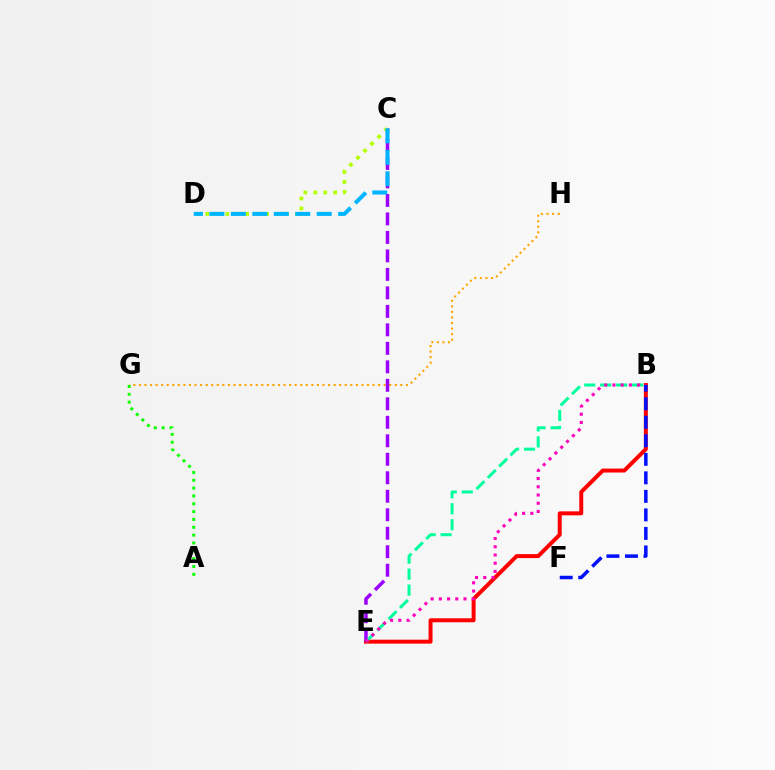{('G', 'H'): [{'color': '#ffa500', 'line_style': 'dotted', 'thickness': 1.51}], ('B', 'E'): [{'color': '#ff0000', 'line_style': 'solid', 'thickness': 2.86}, {'color': '#00ff9d', 'line_style': 'dashed', 'thickness': 2.17}, {'color': '#ff00bd', 'line_style': 'dotted', 'thickness': 2.23}], ('C', 'E'): [{'color': '#9b00ff', 'line_style': 'dashed', 'thickness': 2.51}], ('A', 'G'): [{'color': '#08ff00', 'line_style': 'dotted', 'thickness': 2.13}], ('C', 'D'): [{'color': '#b3ff00', 'line_style': 'dotted', 'thickness': 2.7}, {'color': '#00b5ff', 'line_style': 'dashed', 'thickness': 2.92}], ('B', 'F'): [{'color': '#0010ff', 'line_style': 'dashed', 'thickness': 2.52}]}